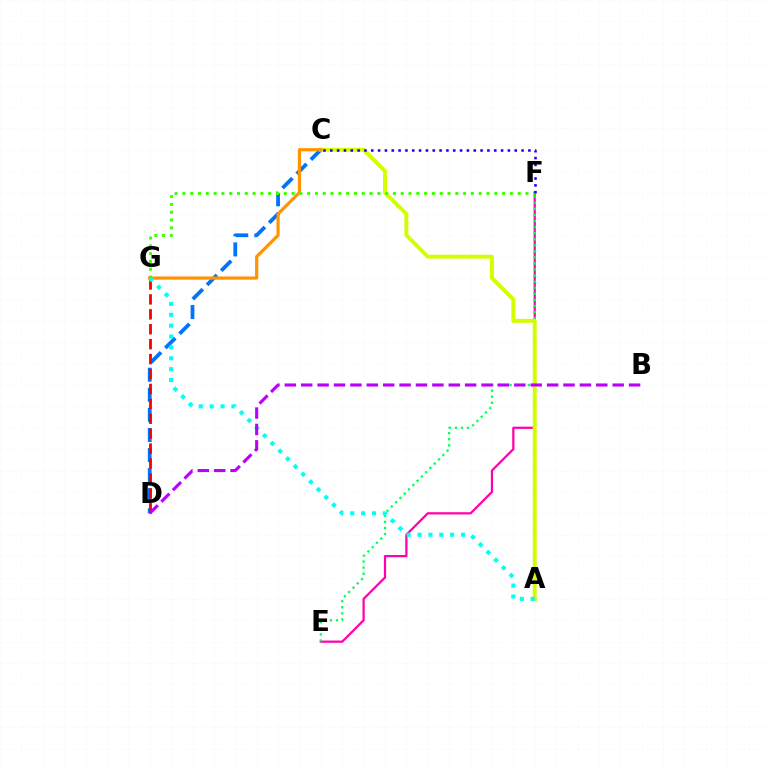{('E', 'F'): [{'color': '#ff00ac', 'line_style': 'solid', 'thickness': 1.61}, {'color': '#00ff5c', 'line_style': 'dotted', 'thickness': 1.65}], ('C', 'D'): [{'color': '#0074ff', 'line_style': 'dashed', 'thickness': 2.73}], ('D', 'G'): [{'color': '#ff0000', 'line_style': 'dashed', 'thickness': 2.03}], ('A', 'C'): [{'color': '#d1ff00', 'line_style': 'solid', 'thickness': 2.83}], ('C', 'G'): [{'color': '#ff9400', 'line_style': 'solid', 'thickness': 2.3}], ('A', 'G'): [{'color': '#00fff6', 'line_style': 'dotted', 'thickness': 2.95}], ('B', 'D'): [{'color': '#b900ff', 'line_style': 'dashed', 'thickness': 2.23}], ('F', 'G'): [{'color': '#3dff00', 'line_style': 'dotted', 'thickness': 2.12}], ('C', 'F'): [{'color': '#2500ff', 'line_style': 'dotted', 'thickness': 1.86}]}